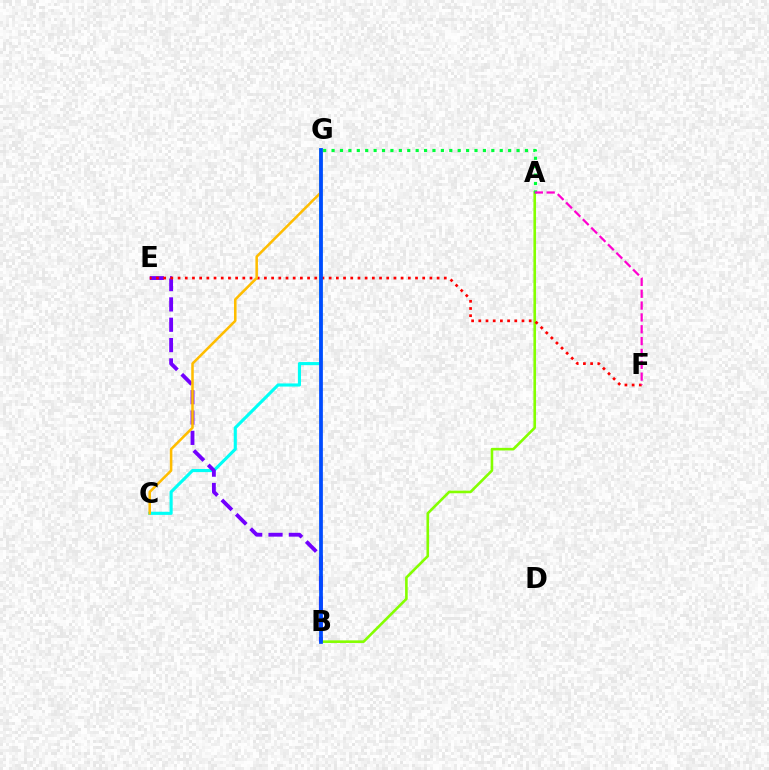{('A', 'B'): [{'color': '#84ff00', 'line_style': 'solid', 'thickness': 1.88}], ('C', 'G'): [{'color': '#00fff6', 'line_style': 'solid', 'thickness': 2.25}, {'color': '#ffbd00', 'line_style': 'solid', 'thickness': 1.83}], ('B', 'E'): [{'color': '#7200ff', 'line_style': 'dashed', 'thickness': 2.76}], ('A', 'G'): [{'color': '#00ff39', 'line_style': 'dotted', 'thickness': 2.28}], ('E', 'F'): [{'color': '#ff0000', 'line_style': 'dotted', 'thickness': 1.96}], ('B', 'G'): [{'color': '#004bff', 'line_style': 'solid', 'thickness': 2.7}], ('A', 'F'): [{'color': '#ff00cf', 'line_style': 'dashed', 'thickness': 1.61}]}